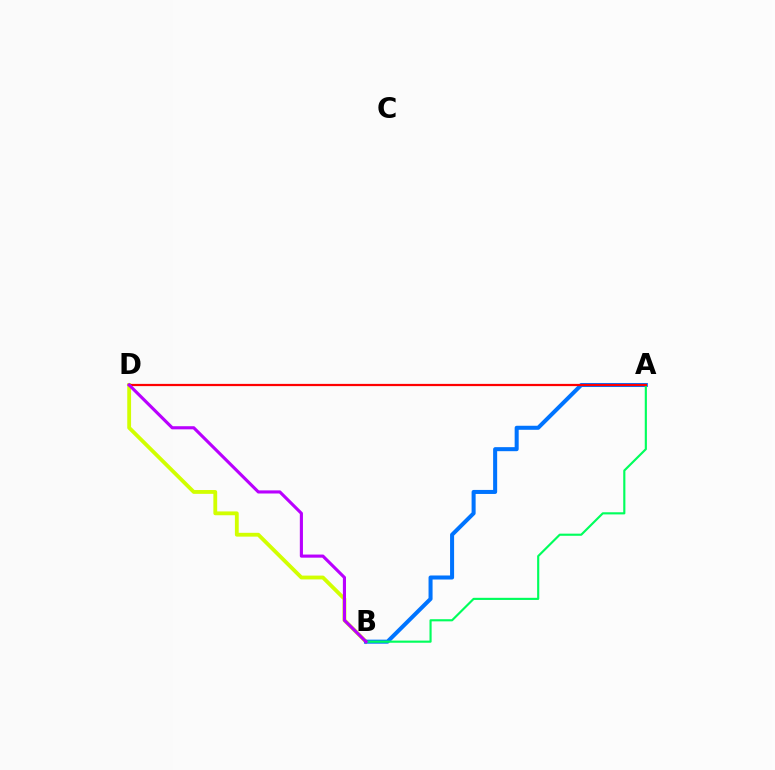{('B', 'D'): [{'color': '#d1ff00', 'line_style': 'solid', 'thickness': 2.75}, {'color': '#b900ff', 'line_style': 'solid', 'thickness': 2.24}], ('A', 'B'): [{'color': '#0074ff', 'line_style': 'solid', 'thickness': 2.9}, {'color': '#00ff5c', 'line_style': 'solid', 'thickness': 1.54}], ('A', 'D'): [{'color': '#ff0000', 'line_style': 'solid', 'thickness': 1.6}]}